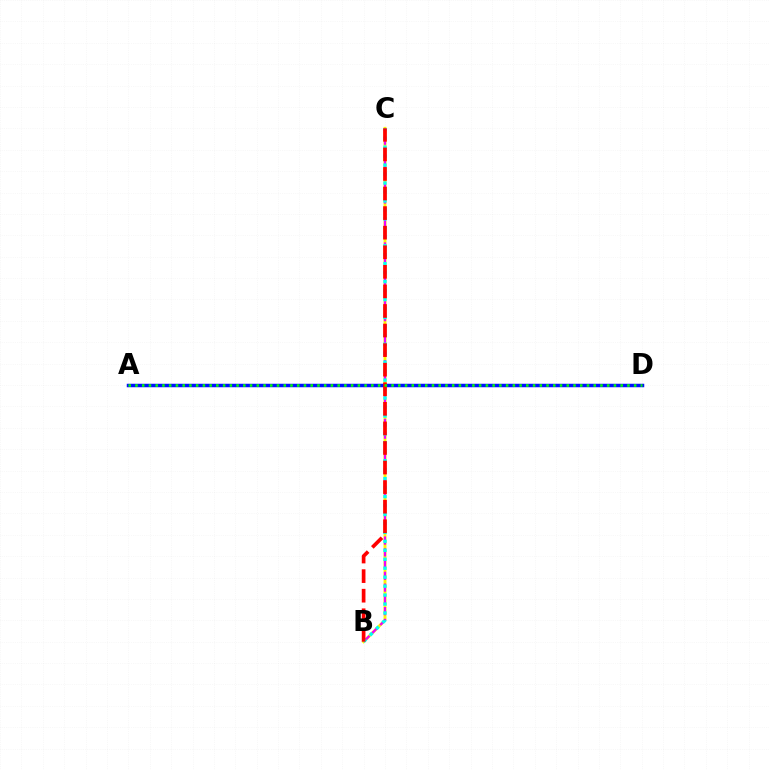{('B', 'C'): [{'color': '#fcf500', 'line_style': 'solid', 'thickness': 2.09}, {'color': '#ee00ff', 'line_style': 'dashed', 'thickness': 1.6}, {'color': '#00fff6', 'line_style': 'dotted', 'thickness': 2.43}, {'color': '#ff0000', 'line_style': 'dashed', 'thickness': 2.66}], ('A', 'D'): [{'color': '#0010ff', 'line_style': 'solid', 'thickness': 2.51}, {'color': '#08ff00', 'line_style': 'dotted', 'thickness': 1.83}]}